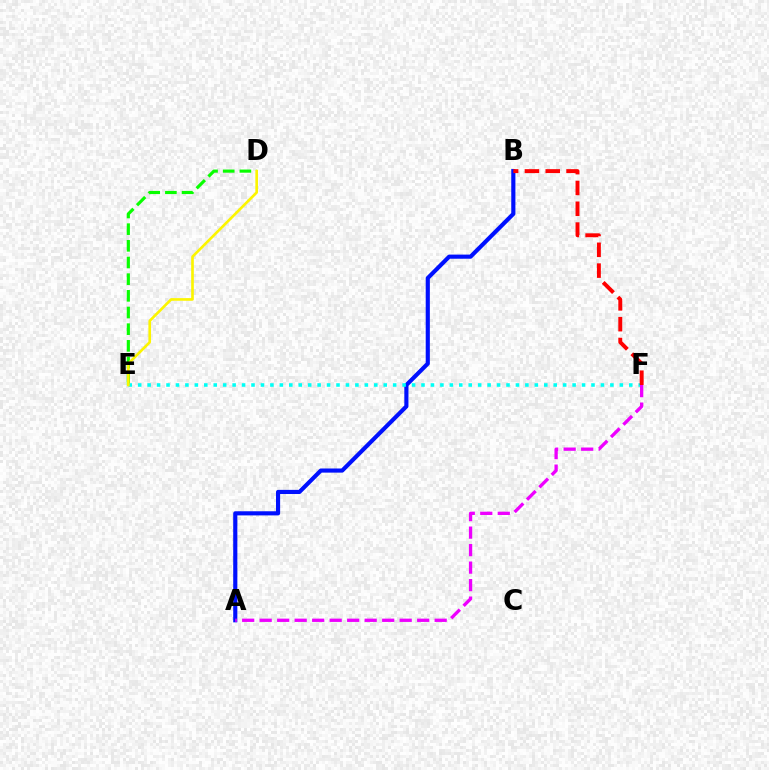{('A', 'B'): [{'color': '#0010ff', 'line_style': 'solid', 'thickness': 2.98}], ('D', 'E'): [{'color': '#08ff00', 'line_style': 'dashed', 'thickness': 2.26}, {'color': '#fcf500', 'line_style': 'solid', 'thickness': 1.91}], ('E', 'F'): [{'color': '#00fff6', 'line_style': 'dotted', 'thickness': 2.57}], ('B', 'F'): [{'color': '#ff0000', 'line_style': 'dashed', 'thickness': 2.83}], ('A', 'F'): [{'color': '#ee00ff', 'line_style': 'dashed', 'thickness': 2.38}]}